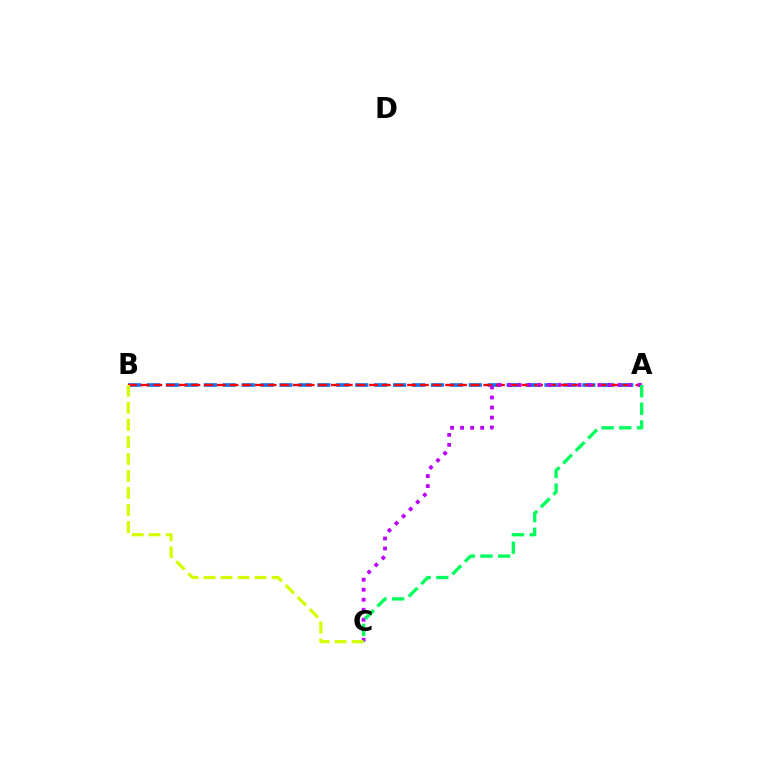{('A', 'B'): [{'color': '#0074ff', 'line_style': 'dashed', 'thickness': 2.57}, {'color': '#ff0000', 'line_style': 'dashed', 'thickness': 1.72}], ('A', 'C'): [{'color': '#b900ff', 'line_style': 'dotted', 'thickness': 2.72}, {'color': '#00ff5c', 'line_style': 'dashed', 'thickness': 2.4}], ('B', 'C'): [{'color': '#d1ff00', 'line_style': 'dashed', 'thickness': 2.31}]}